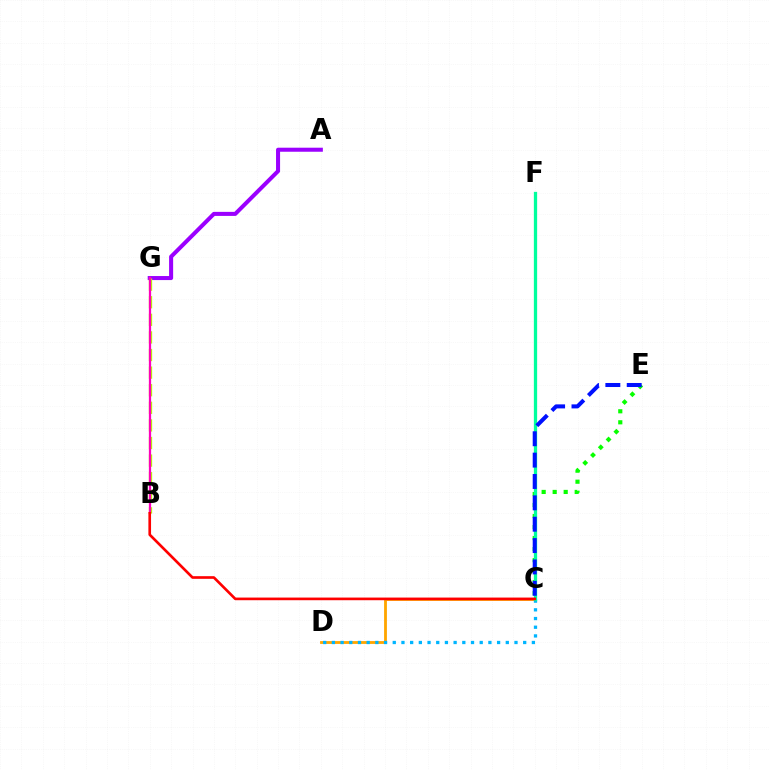{('C', 'E'): [{'color': '#08ff00', 'line_style': 'dotted', 'thickness': 2.99}, {'color': '#0010ff', 'line_style': 'dashed', 'thickness': 2.9}], ('A', 'G'): [{'color': '#9b00ff', 'line_style': 'solid', 'thickness': 2.91}], ('C', 'D'): [{'color': '#ffa500', 'line_style': 'solid', 'thickness': 2.03}, {'color': '#00b5ff', 'line_style': 'dotted', 'thickness': 2.36}], ('B', 'G'): [{'color': '#b3ff00', 'line_style': 'dashed', 'thickness': 2.39}, {'color': '#ff00bd', 'line_style': 'solid', 'thickness': 1.63}], ('C', 'F'): [{'color': '#00ff9d', 'line_style': 'solid', 'thickness': 2.36}], ('B', 'C'): [{'color': '#ff0000', 'line_style': 'solid', 'thickness': 1.91}]}